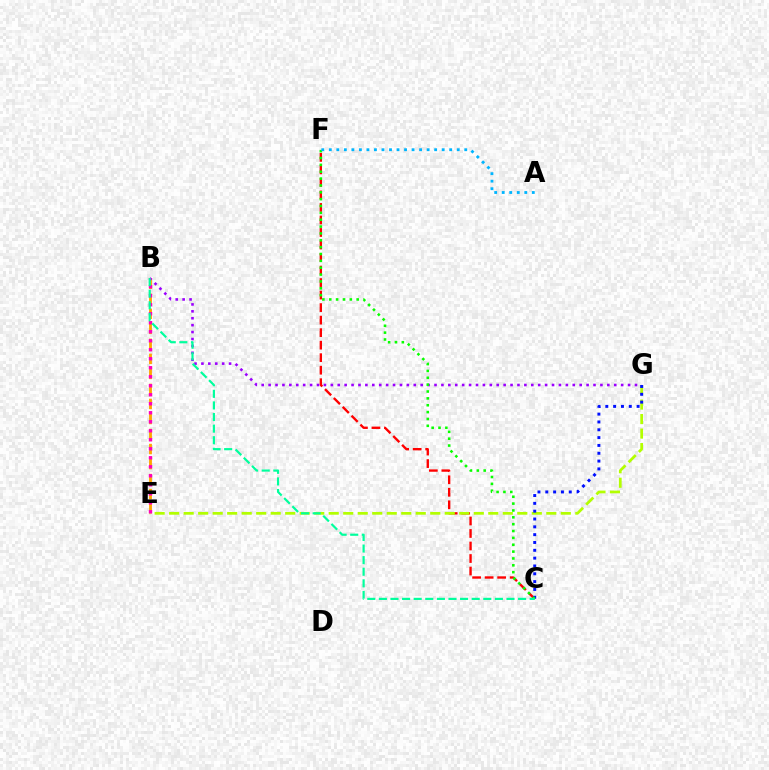{('B', 'E'): [{'color': '#ffa500', 'line_style': 'dashed', 'thickness': 2.04}, {'color': '#ff00bd', 'line_style': 'dotted', 'thickness': 2.45}], ('C', 'F'): [{'color': '#ff0000', 'line_style': 'dashed', 'thickness': 1.7}, {'color': '#08ff00', 'line_style': 'dotted', 'thickness': 1.86}], ('E', 'G'): [{'color': '#b3ff00', 'line_style': 'dashed', 'thickness': 1.97}], ('B', 'G'): [{'color': '#9b00ff', 'line_style': 'dotted', 'thickness': 1.88}], ('C', 'G'): [{'color': '#0010ff', 'line_style': 'dotted', 'thickness': 2.13}], ('A', 'F'): [{'color': '#00b5ff', 'line_style': 'dotted', 'thickness': 2.04}], ('B', 'C'): [{'color': '#00ff9d', 'line_style': 'dashed', 'thickness': 1.58}]}